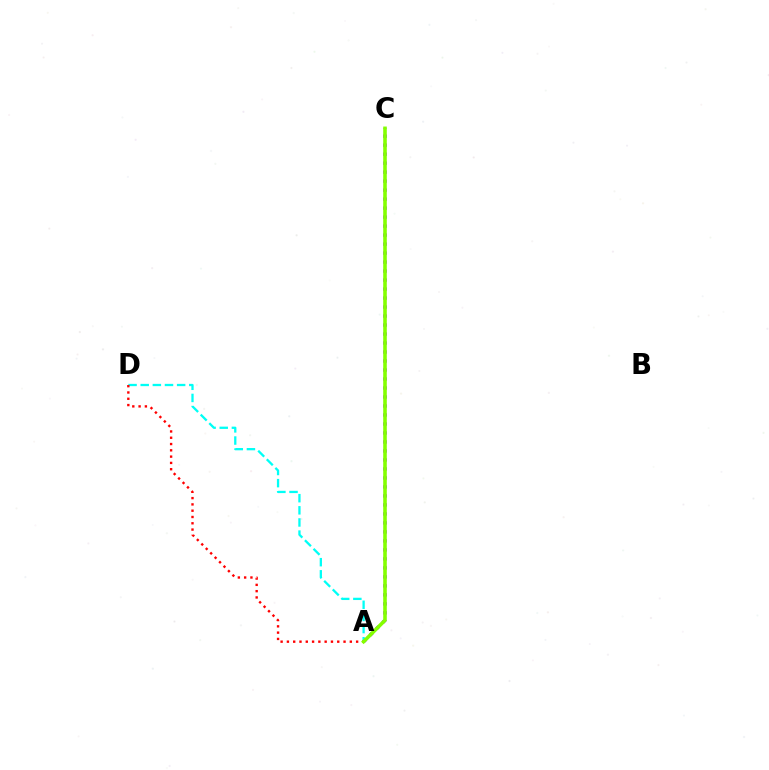{('A', 'C'): [{'color': '#7200ff', 'line_style': 'dotted', 'thickness': 2.44}, {'color': '#84ff00', 'line_style': 'solid', 'thickness': 2.58}], ('A', 'D'): [{'color': '#00fff6', 'line_style': 'dashed', 'thickness': 1.65}, {'color': '#ff0000', 'line_style': 'dotted', 'thickness': 1.71}]}